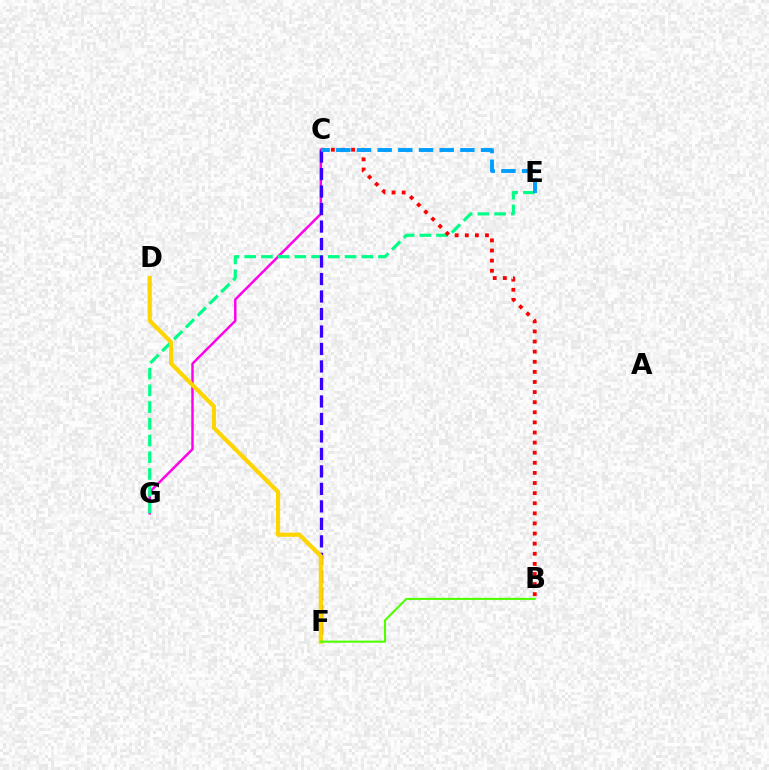{('C', 'G'): [{'color': '#ff00ed', 'line_style': 'solid', 'thickness': 1.77}], ('E', 'G'): [{'color': '#00ff86', 'line_style': 'dashed', 'thickness': 2.27}], ('C', 'F'): [{'color': '#3700ff', 'line_style': 'dashed', 'thickness': 2.38}], ('B', 'C'): [{'color': '#ff0000', 'line_style': 'dotted', 'thickness': 2.75}], ('D', 'F'): [{'color': '#ffd500', 'line_style': 'solid', 'thickness': 3.0}], ('C', 'E'): [{'color': '#009eff', 'line_style': 'dashed', 'thickness': 2.81}], ('B', 'F'): [{'color': '#4fff00', 'line_style': 'solid', 'thickness': 1.51}]}